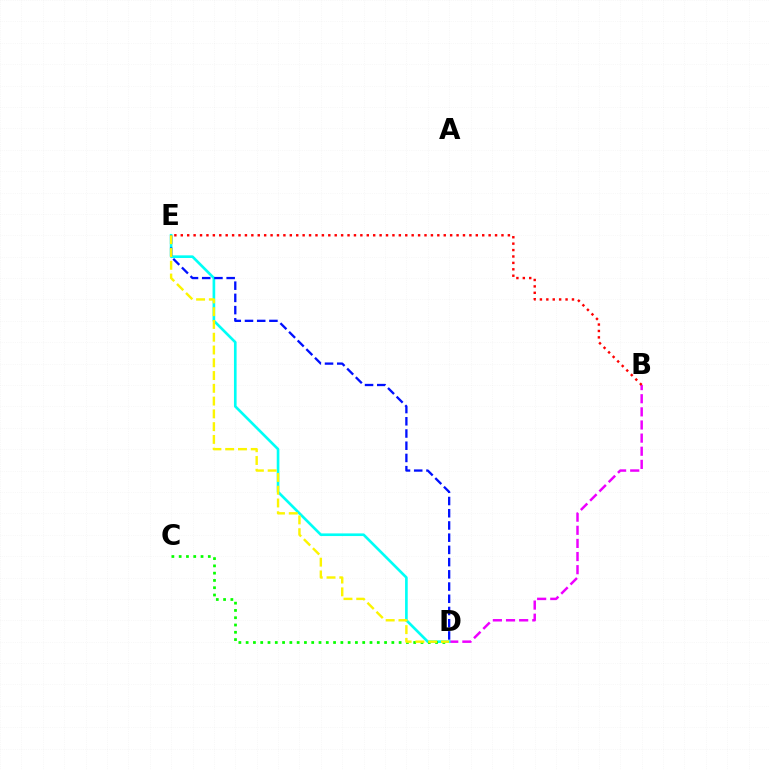{('B', 'D'): [{'color': '#ee00ff', 'line_style': 'dashed', 'thickness': 1.78}], ('D', 'E'): [{'color': '#00fff6', 'line_style': 'solid', 'thickness': 1.91}, {'color': '#0010ff', 'line_style': 'dashed', 'thickness': 1.66}, {'color': '#fcf500', 'line_style': 'dashed', 'thickness': 1.74}], ('C', 'D'): [{'color': '#08ff00', 'line_style': 'dotted', 'thickness': 1.98}], ('B', 'E'): [{'color': '#ff0000', 'line_style': 'dotted', 'thickness': 1.74}]}